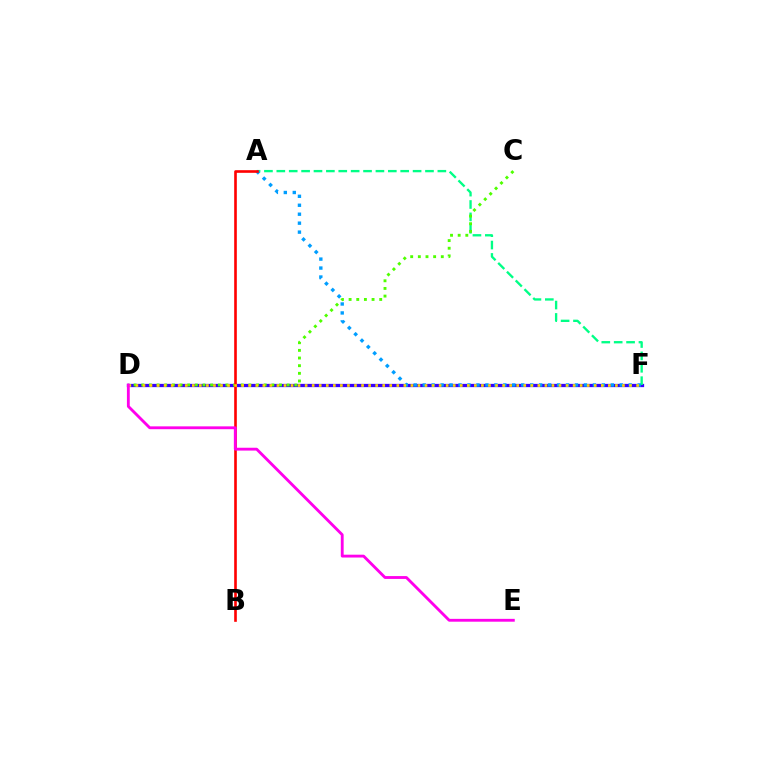{('D', 'F'): [{'color': '#3700ff', 'line_style': 'solid', 'thickness': 2.36}, {'color': '#ffd500', 'line_style': 'dotted', 'thickness': 1.92}], ('A', 'F'): [{'color': '#00ff86', 'line_style': 'dashed', 'thickness': 1.68}, {'color': '#009eff', 'line_style': 'dotted', 'thickness': 2.43}], ('C', 'D'): [{'color': '#4fff00', 'line_style': 'dotted', 'thickness': 2.08}], ('A', 'B'): [{'color': '#ff0000', 'line_style': 'solid', 'thickness': 1.9}], ('D', 'E'): [{'color': '#ff00ed', 'line_style': 'solid', 'thickness': 2.05}]}